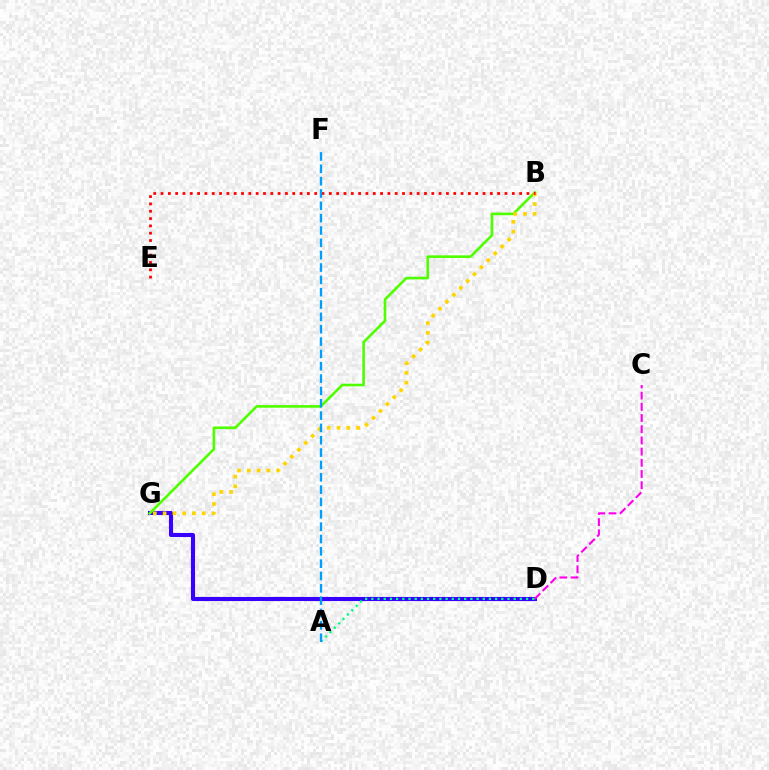{('D', 'G'): [{'color': '#3700ff', 'line_style': 'solid', 'thickness': 2.95}], ('C', 'D'): [{'color': '#ff00ed', 'line_style': 'dashed', 'thickness': 1.52}], ('B', 'G'): [{'color': '#4fff00', 'line_style': 'solid', 'thickness': 1.9}, {'color': '#ffd500', 'line_style': 'dotted', 'thickness': 2.65}], ('B', 'E'): [{'color': '#ff0000', 'line_style': 'dotted', 'thickness': 1.99}], ('A', 'D'): [{'color': '#00ff86', 'line_style': 'dotted', 'thickness': 1.68}], ('A', 'F'): [{'color': '#009eff', 'line_style': 'dashed', 'thickness': 1.68}]}